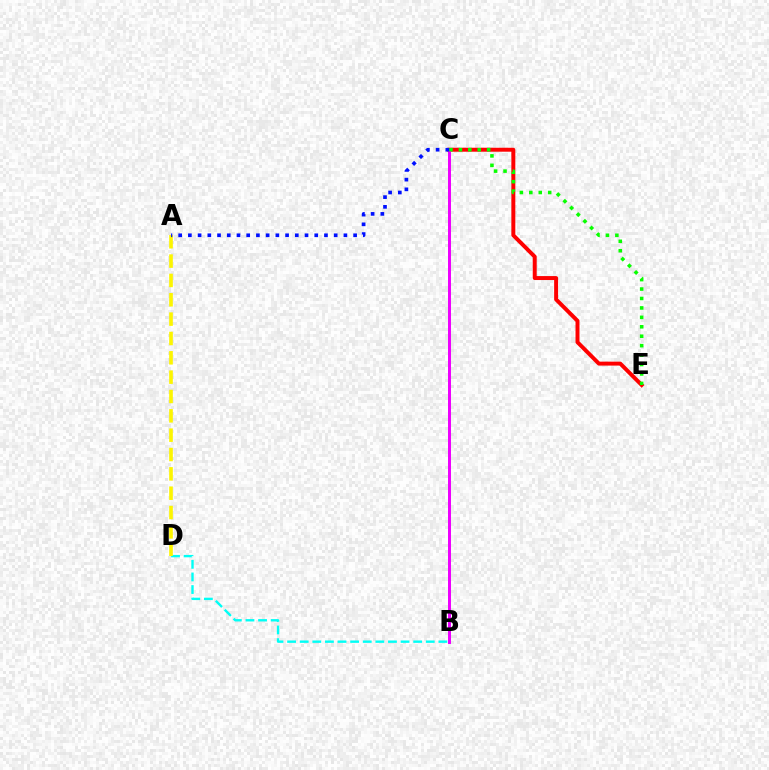{('B', 'D'): [{'color': '#00fff6', 'line_style': 'dashed', 'thickness': 1.71}], ('C', 'E'): [{'color': '#ff0000', 'line_style': 'solid', 'thickness': 2.85}, {'color': '#08ff00', 'line_style': 'dotted', 'thickness': 2.56}], ('A', 'D'): [{'color': '#fcf500', 'line_style': 'dashed', 'thickness': 2.63}], ('B', 'C'): [{'color': '#ee00ff', 'line_style': 'solid', 'thickness': 2.14}], ('A', 'C'): [{'color': '#0010ff', 'line_style': 'dotted', 'thickness': 2.64}]}